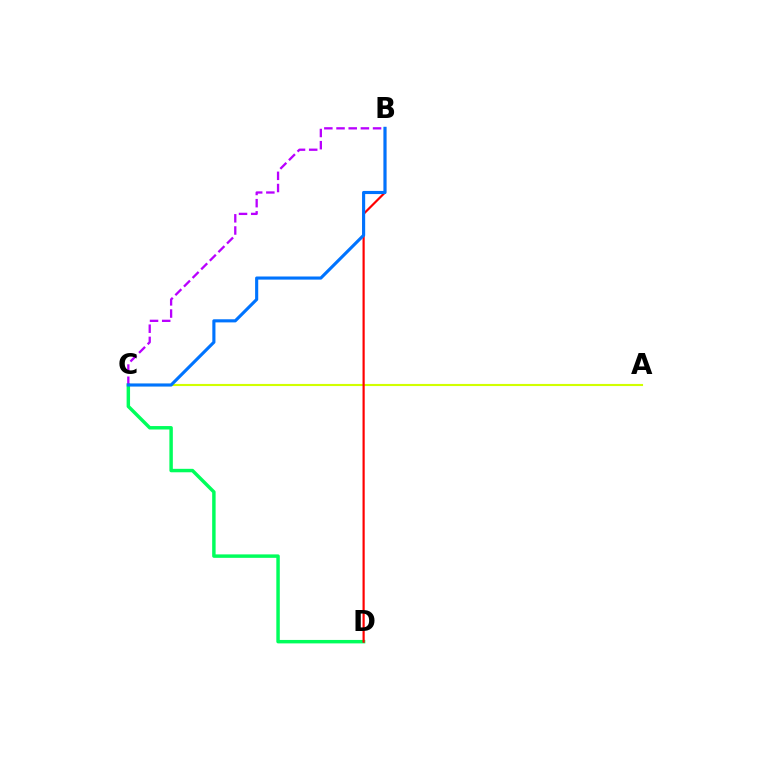{('C', 'D'): [{'color': '#00ff5c', 'line_style': 'solid', 'thickness': 2.49}], ('A', 'C'): [{'color': '#d1ff00', 'line_style': 'solid', 'thickness': 1.53}], ('B', 'D'): [{'color': '#ff0000', 'line_style': 'solid', 'thickness': 1.57}], ('B', 'C'): [{'color': '#b900ff', 'line_style': 'dashed', 'thickness': 1.65}, {'color': '#0074ff', 'line_style': 'solid', 'thickness': 2.24}]}